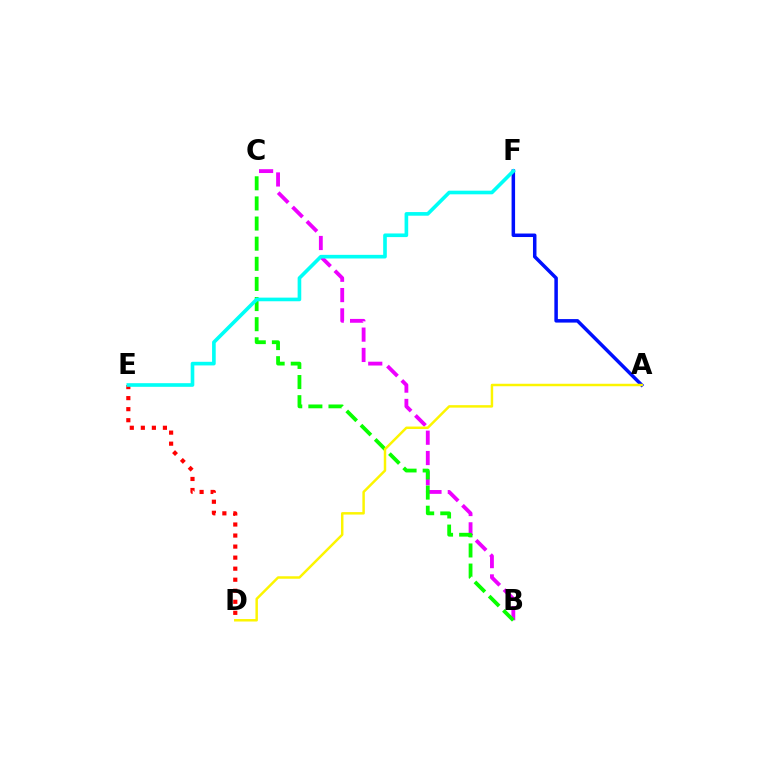{('D', 'E'): [{'color': '#ff0000', 'line_style': 'dotted', 'thickness': 3.0}], ('A', 'F'): [{'color': '#0010ff', 'line_style': 'solid', 'thickness': 2.52}], ('B', 'C'): [{'color': '#ee00ff', 'line_style': 'dashed', 'thickness': 2.76}, {'color': '#08ff00', 'line_style': 'dashed', 'thickness': 2.73}], ('A', 'D'): [{'color': '#fcf500', 'line_style': 'solid', 'thickness': 1.78}], ('E', 'F'): [{'color': '#00fff6', 'line_style': 'solid', 'thickness': 2.62}]}